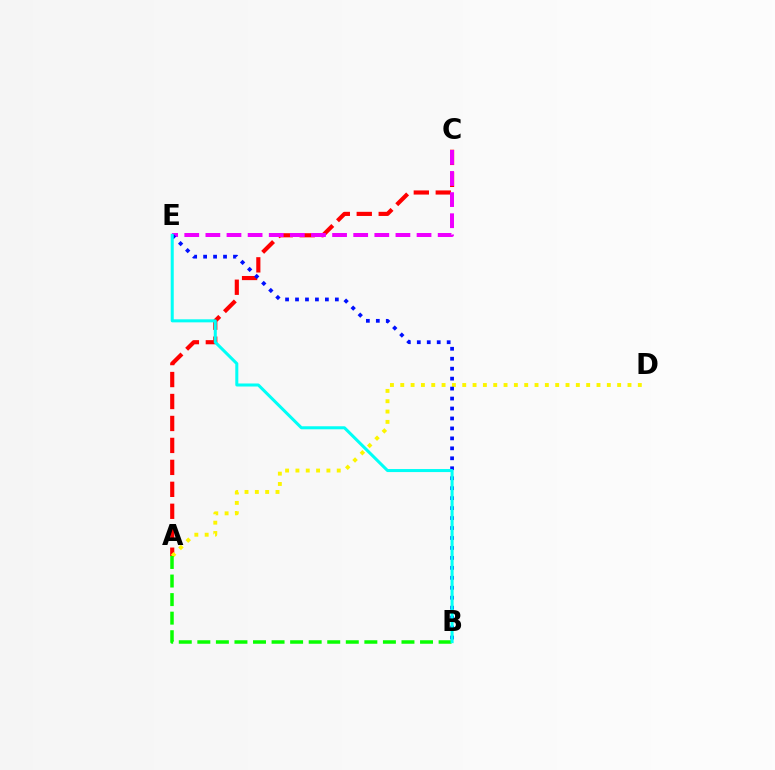{('A', 'C'): [{'color': '#ff0000', 'line_style': 'dashed', 'thickness': 2.98}], ('C', 'E'): [{'color': '#ee00ff', 'line_style': 'dashed', 'thickness': 2.87}], ('A', 'D'): [{'color': '#fcf500', 'line_style': 'dotted', 'thickness': 2.81}], ('A', 'B'): [{'color': '#08ff00', 'line_style': 'dashed', 'thickness': 2.52}], ('B', 'E'): [{'color': '#0010ff', 'line_style': 'dotted', 'thickness': 2.71}, {'color': '#00fff6', 'line_style': 'solid', 'thickness': 2.18}]}